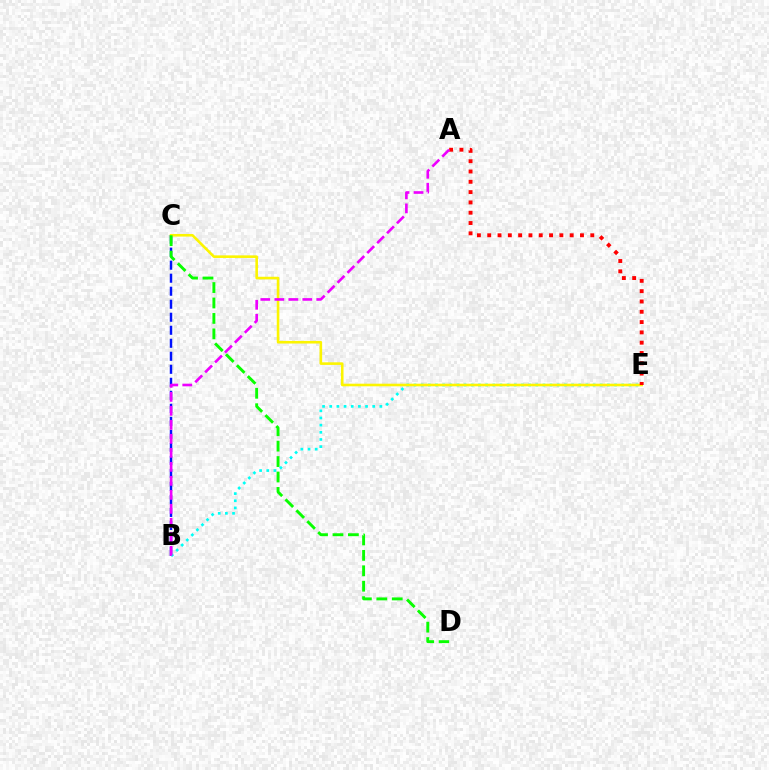{('B', 'C'): [{'color': '#0010ff', 'line_style': 'dashed', 'thickness': 1.77}], ('B', 'E'): [{'color': '#00fff6', 'line_style': 'dotted', 'thickness': 1.95}], ('C', 'E'): [{'color': '#fcf500', 'line_style': 'solid', 'thickness': 1.88}], ('A', 'E'): [{'color': '#ff0000', 'line_style': 'dotted', 'thickness': 2.8}], ('A', 'B'): [{'color': '#ee00ff', 'line_style': 'dashed', 'thickness': 1.9}], ('C', 'D'): [{'color': '#08ff00', 'line_style': 'dashed', 'thickness': 2.1}]}